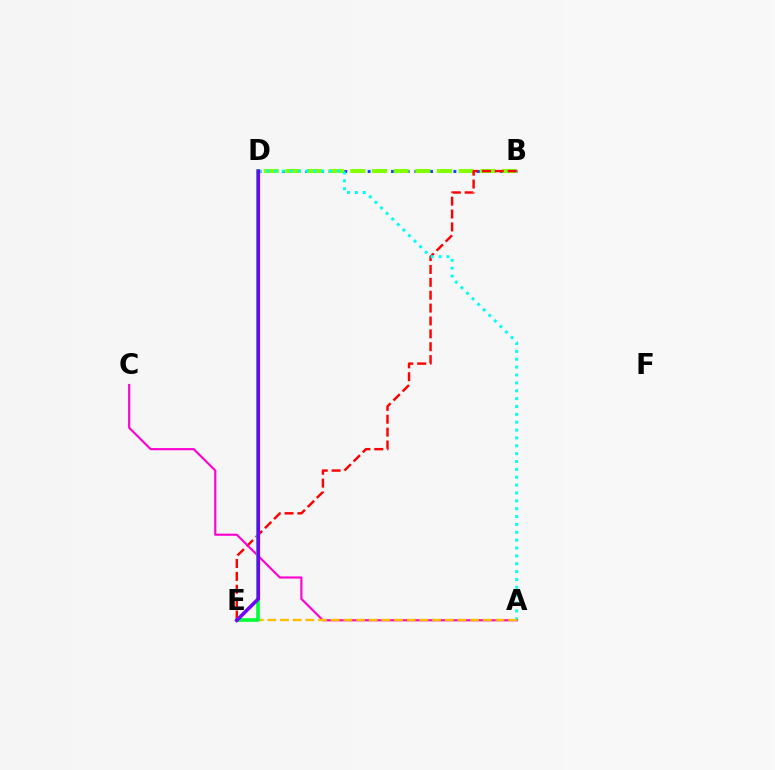{('B', 'D'): [{'color': '#004bff', 'line_style': 'dotted', 'thickness': 2.12}, {'color': '#84ff00', 'line_style': 'dashed', 'thickness': 2.94}], ('B', 'E'): [{'color': '#ff0000', 'line_style': 'dashed', 'thickness': 1.75}], ('A', 'D'): [{'color': '#00fff6', 'line_style': 'dotted', 'thickness': 2.14}], ('A', 'C'): [{'color': '#ff00cf', 'line_style': 'solid', 'thickness': 1.53}], ('A', 'E'): [{'color': '#ffbd00', 'line_style': 'dashed', 'thickness': 1.72}], ('D', 'E'): [{'color': '#00ff39', 'line_style': 'solid', 'thickness': 2.63}, {'color': '#7200ff', 'line_style': 'solid', 'thickness': 2.56}]}